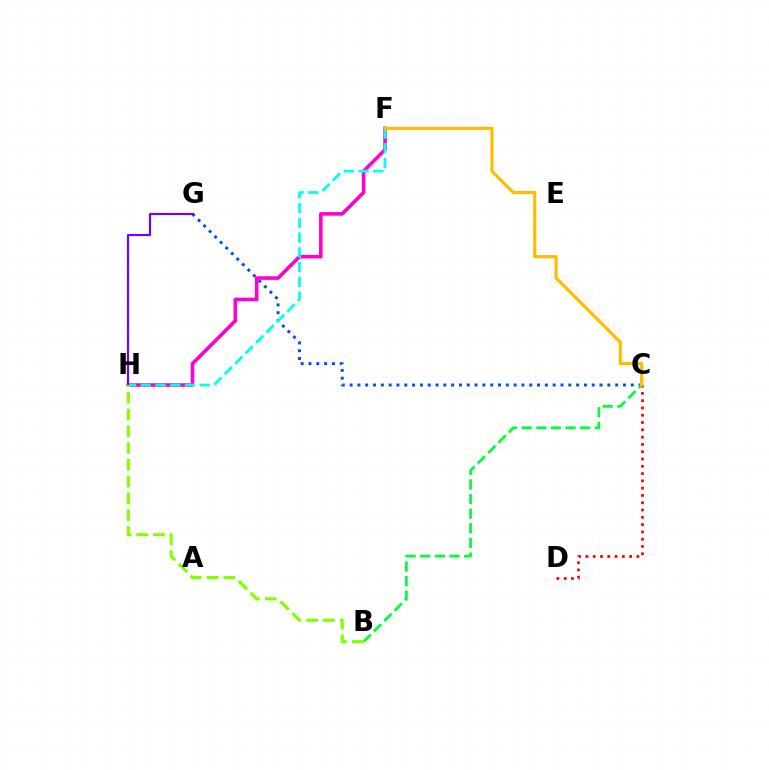{('C', 'G'): [{'color': '#004bff', 'line_style': 'dotted', 'thickness': 2.12}], ('F', 'H'): [{'color': '#ff00cf', 'line_style': 'solid', 'thickness': 2.58}, {'color': '#00fff6', 'line_style': 'dashed', 'thickness': 2.01}], ('B', 'C'): [{'color': '#00ff39', 'line_style': 'dashed', 'thickness': 1.99}], ('G', 'H'): [{'color': '#7200ff', 'line_style': 'solid', 'thickness': 1.57}], ('C', 'D'): [{'color': '#ff0000', 'line_style': 'dotted', 'thickness': 1.98}], ('C', 'F'): [{'color': '#ffbd00', 'line_style': 'solid', 'thickness': 2.3}], ('B', 'H'): [{'color': '#84ff00', 'line_style': 'dashed', 'thickness': 2.28}]}